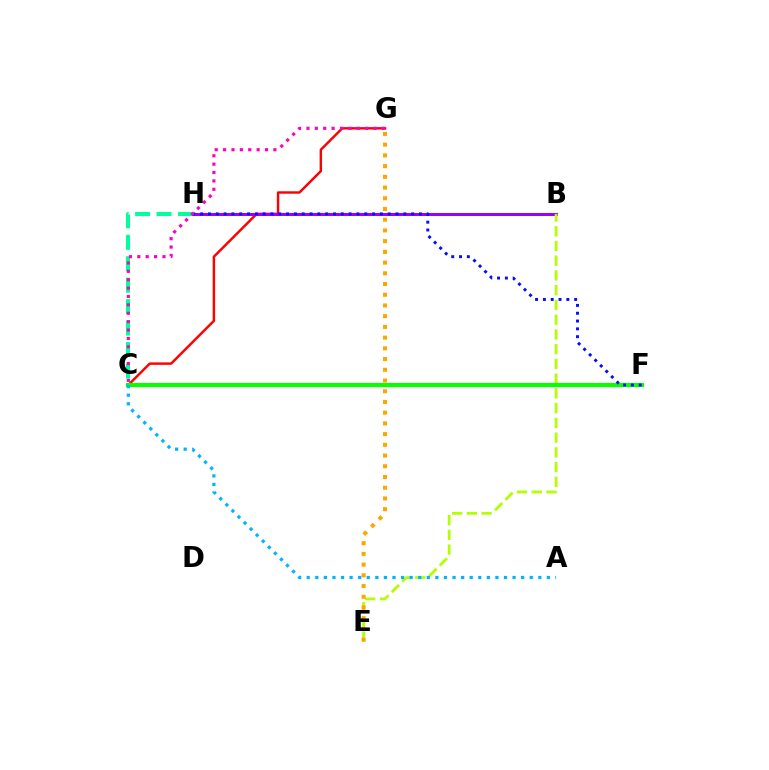{('C', 'H'): [{'color': '#00ff9d', 'line_style': 'dashed', 'thickness': 2.91}], ('C', 'G'): [{'color': '#ff0000', 'line_style': 'solid', 'thickness': 1.76}, {'color': '#ff00bd', 'line_style': 'dotted', 'thickness': 2.28}], ('B', 'H'): [{'color': '#9b00ff', 'line_style': 'solid', 'thickness': 2.17}], ('B', 'E'): [{'color': '#b3ff00', 'line_style': 'dashed', 'thickness': 2.0}], ('C', 'F'): [{'color': '#08ff00', 'line_style': 'solid', 'thickness': 2.98}], ('F', 'H'): [{'color': '#0010ff', 'line_style': 'dotted', 'thickness': 2.12}], ('E', 'G'): [{'color': '#ffa500', 'line_style': 'dotted', 'thickness': 2.91}], ('A', 'C'): [{'color': '#00b5ff', 'line_style': 'dotted', 'thickness': 2.33}]}